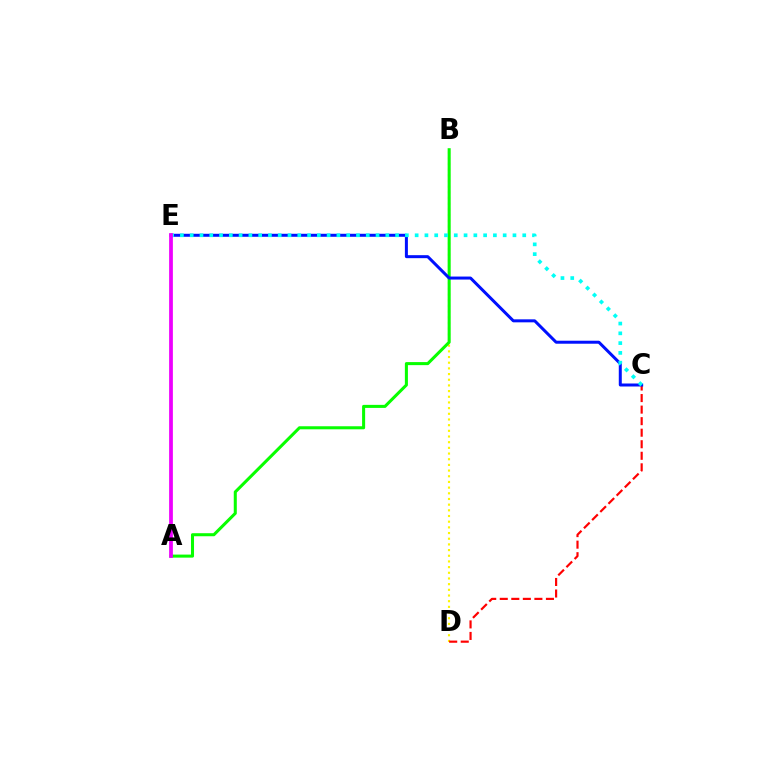{('B', 'D'): [{'color': '#fcf500', 'line_style': 'dotted', 'thickness': 1.54}], ('C', 'D'): [{'color': '#ff0000', 'line_style': 'dashed', 'thickness': 1.57}], ('A', 'B'): [{'color': '#08ff00', 'line_style': 'solid', 'thickness': 2.19}], ('C', 'E'): [{'color': '#0010ff', 'line_style': 'solid', 'thickness': 2.16}, {'color': '#00fff6', 'line_style': 'dotted', 'thickness': 2.66}], ('A', 'E'): [{'color': '#ee00ff', 'line_style': 'solid', 'thickness': 2.71}]}